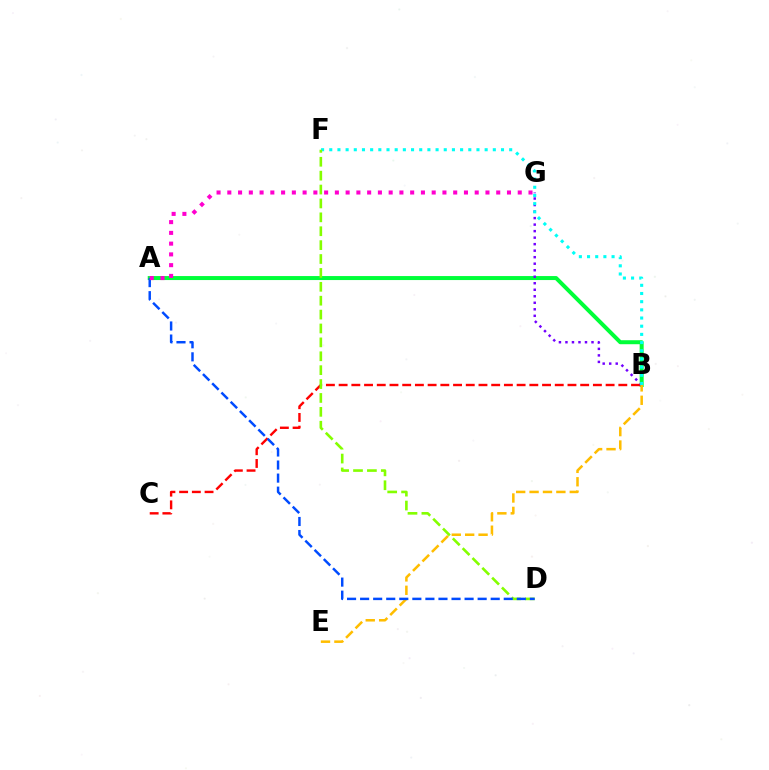{('A', 'B'): [{'color': '#00ff39', 'line_style': 'solid', 'thickness': 2.88}], ('B', 'C'): [{'color': '#ff0000', 'line_style': 'dashed', 'thickness': 1.73}], ('B', 'G'): [{'color': '#7200ff', 'line_style': 'dotted', 'thickness': 1.77}], ('B', 'E'): [{'color': '#ffbd00', 'line_style': 'dashed', 'thickness': 1.82}], ('B', 'F'): [{'color': '#00fff6', 'line_style': 'dotted', 'thickness': 2.22}], ('D', 'F'): [{'color': '#84ff00', 'line_style': 'dashed', 'thickness': 1.89}], ('A', 'D'): [{'color': '#004bff', 'line_style': 'dashed', 'thickness': 1.77}], ('A', 'G'): [{'color': '#ff00cf', 'line_style': 'dotted', 'thickness': 2.92}]}